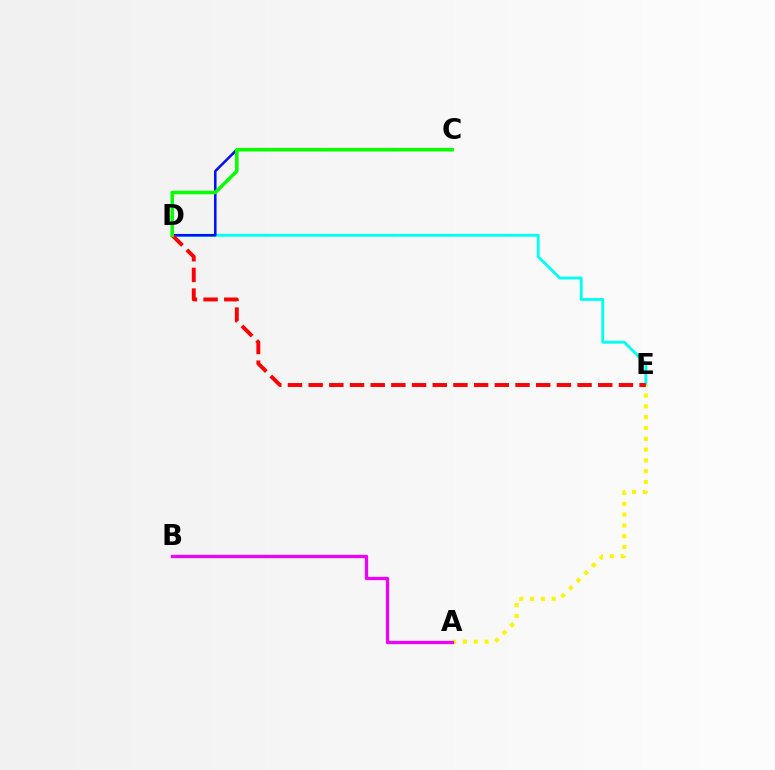{('D', 'E'): [{'color': '#00fff6', 'line_style': 'solid', 'thickness': 2.06}, {'color': '#ff0000', 'line_style': 'dashed', 'thickness': 2.81}], ('A', 'E'): [{'color': '#fcf500', 'line_style': 'dotted', 'thickness': 2.94}], ('C', 'D'): [{'color': '#0010ff', 'line_style': 'solid', 'thickness': 1.83}, {'color': '#08ff00', 'line_style': 'solid', 'thickness': 2.55}], ('A', 'B'): [{'color': '#ee00ff', 'line_style': 'solid', 'thickness': 2.36}]}